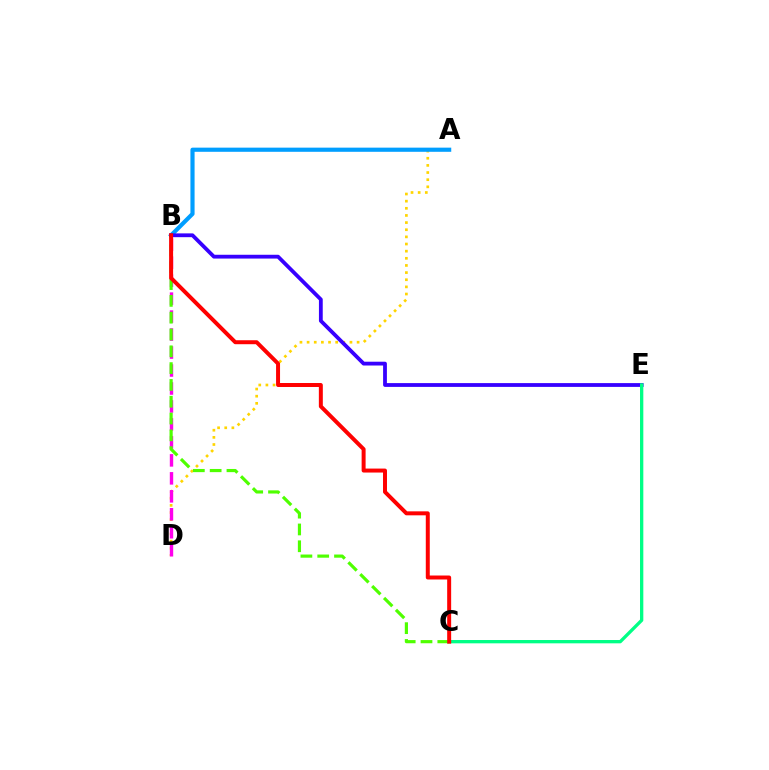{('A', 'D'): [{'color': '#ffd500', 'line_style': 'dotted', 'thickness': 1.94}], ('B', 'D'): [{'color': '#ff00ed', 'line_style': 'dashed', 'thickness': 2.44}], ('A', 'B'): [{'color': '#009eff', 'line_style': 'solid', 'thickness': 2.99}], ('B', 'C'): [{'color': '#4fff00', 'line_style': 'dashed', 'thickness': 2.28}, {'color': '#ff0000', 'line_style': 'solid', 'thickness': 2.86}], ('B', 'E'): [{'color': '#3700ff', 'line_style': 'solid', 'thickness': 2.74}], ('C', 'E'): [{'color': '#00ff86', 'line_style': 'solid', 'thickness': 2.38}]}